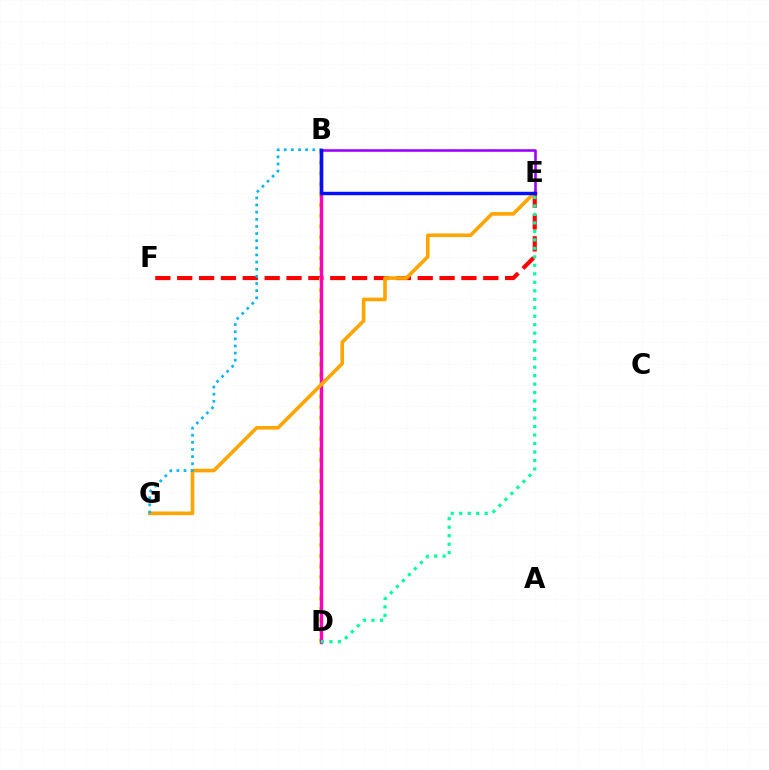{('E', 'F'): [{'color': '#ff0000', 'line_style': 'dashed', 'thickness': 2.97}], ('B', 'D'): [{'color': '#08ff00', 'line_style': 'solid', 'thickness': 1.56}, {'color': '#b3ff00', 'line_style': 'dotted', 'thickness': 2.89}, {'color': '#ff00bd', 'line_style': 'solid', 'thickness': 2.45}], ('D', 'E'): [{'color': '#00ff9d', 'line_style': 'dotted', 'thickness': 2.3}], ('E', 'G'): [{'color': '#ffa500', 'line_style': 'solid', 'thickness': 2.61}], ('B', 'G'): [{'color': '#00b5ff', 'line_style': 'dotted', 'thickness': 1.94}], ('B', 'E'): [{'color': '#9b00ff', 'line_style': 'solid', 'thickness': 1.86}, {'color': '#0010ff', 'line_style': 'solid', 'thickness': 2.46}]}